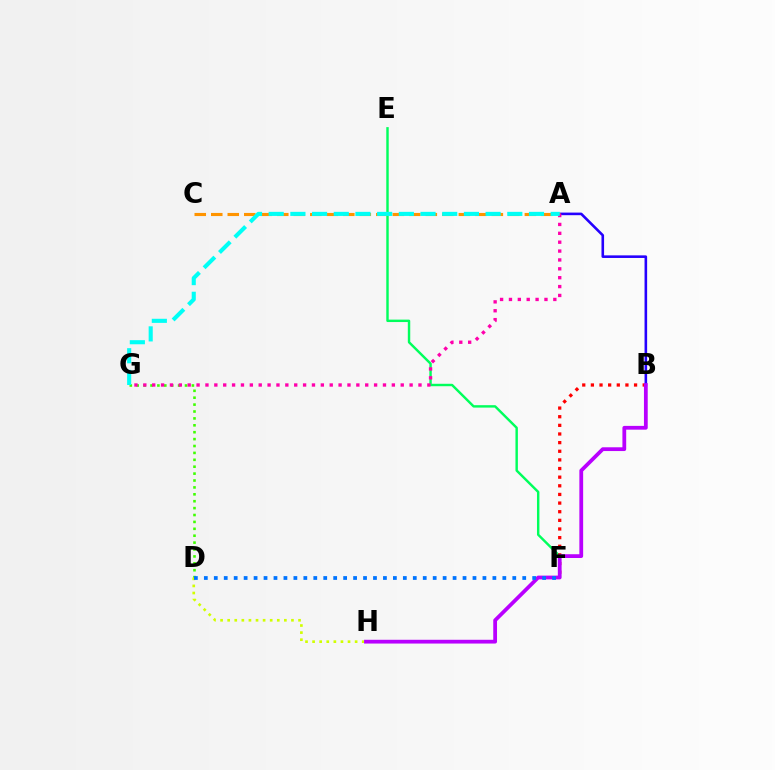{('E', 'F'): [{'color': '#00ff5c', 'line_style': 'solid', 'thickness': 1.75}], ('B', 'F'): [{'color': '#ff0000', 'line_style': 'dotted', 'thickness': 2.35}], ('A', 'B'): [{'color': '#2500ff', 'line_style': 'solid', 'thickness': 1.87}], ('D', 'G'): [{'color': '#3dff00', 'line_style': 'dotted', 'thickness': 1.87}], ('A', 'C'): [{'color': '#ff9400', 'line_style': 'dashed', 'thickness': 2.24}], ('A', 'G'): [{'color': '#ff00ac', 'line_style': 'dotted', 'thickness': 2.41}, {'color': '#00fff6', 'line_style': 'dashed', 'thickness': 2.95}], ('D', 'H'): [{'color': '#d1ff00', 'line_style': 'dotted', 'thickness': 1.93}], ('B', 'H'): [{'color': '#b900ff', 'line_style': 'solid', 'thickness': 2.72}], ('D', 'F'): [{'color': '#0074ff', 'line_style': 'dotted', 'thickness': 2.7}]}